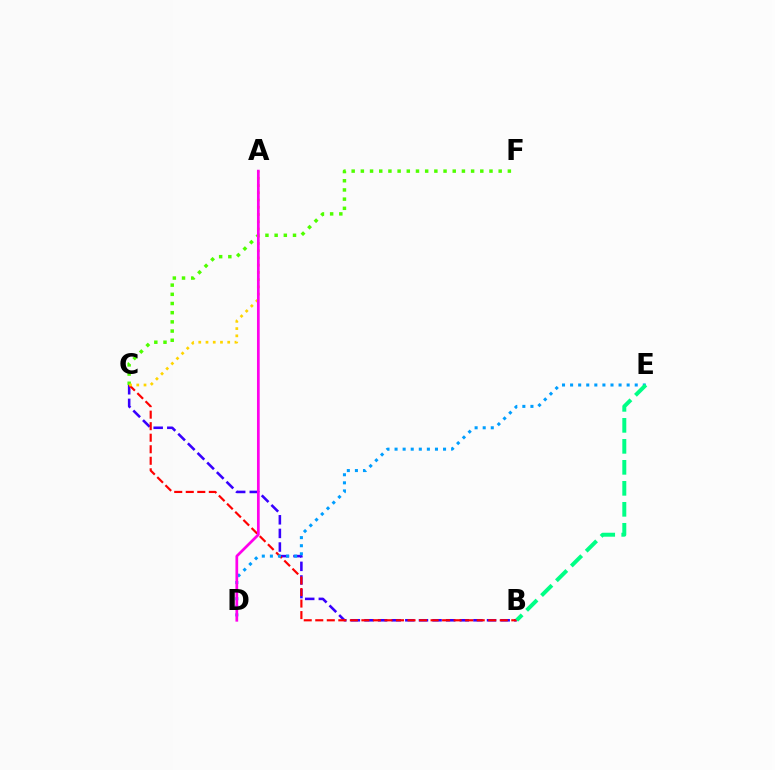{('B', 'C'): [{'color': '#3700ff', 'line_style': 'dashed', 'thickness': 1.85}, {'color': '#ff0000', 'line_style': 'dashed', 'thickness': 1.57}], ('C', 'F'): [{'color': '#4fff00', 'line_style': 'dotted', 'thickness': 2.5}], ('D', 'E'): [{'color': '#009eff', 'line_style': 'dotted', 'thickness': 2.2}], ('B', 'E'): [{'color': '#00ff86', 'line_style': 'dashed', 'thickness': 2.85}], ('A', 'C'): [{'color': '#ffd500', 'line_style': 'dotted', 'thickness': 1.97}], ('A', 'D'): [{'color': '#ff00ed', 'line_style': 'solid', 'thickness': 1.96}]}